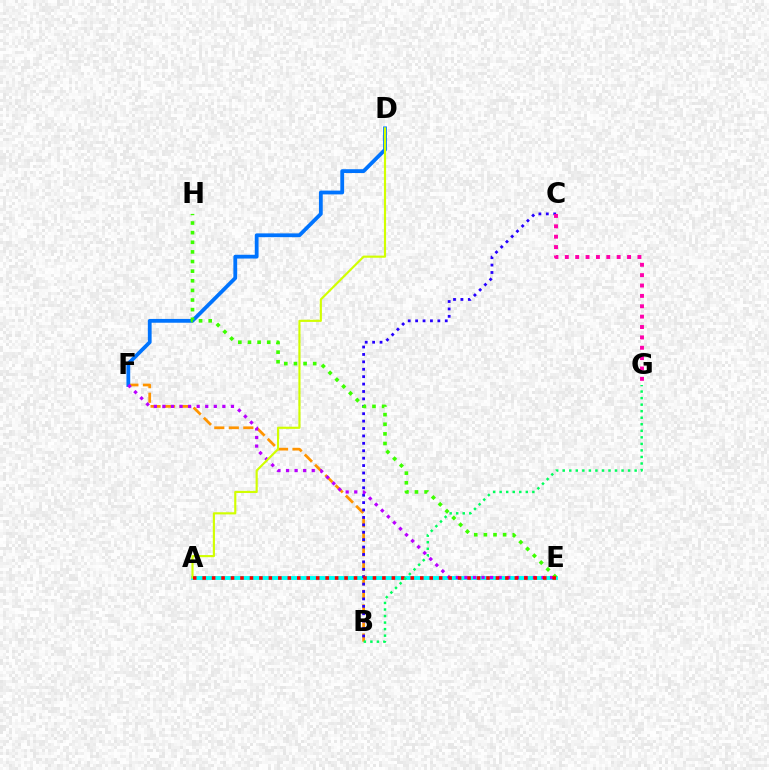{('B', 'F'): [{'color': '#ff9400', 'line_style': 'dashed', 'thickness': 1.97}], ('A', 'E'): [{'color': '#00fff6', 'line_style': 'solid', 'thickness': 2.81}, {'color': '#ff0000', 'line_style': 'dotted', 'thickness': 2.57}], ('B', 'C'): [{'color': '#2500ff', 'line_style': 'dotted', 'thickness': 2.01}], ('D', 'F'): [{'color': '#0074ff', 'line_style': 'solid', 'thickness': 2.73}], ('E', 'F'): [{'color': '#b900ff', 'line_style': 'dotted', 'thickness': 2.33}], ('E', 'H'): [{'color': '#3dff00', 'line_style': 'dotted', 'thickness': 2.62}], ('C', 'G'): [{'color': '#ff00ac', 'line_style': 'dotted', 'thickness': 2.82}], ('A', 'D'): [{'color': '#d1ff00', 'line_style': 'solid', 'thickness': 1.54}], ('B', 'G'): [{'color': '#00ff5c', 'line_style': 'dotted', 'thickness': 1.78}]}